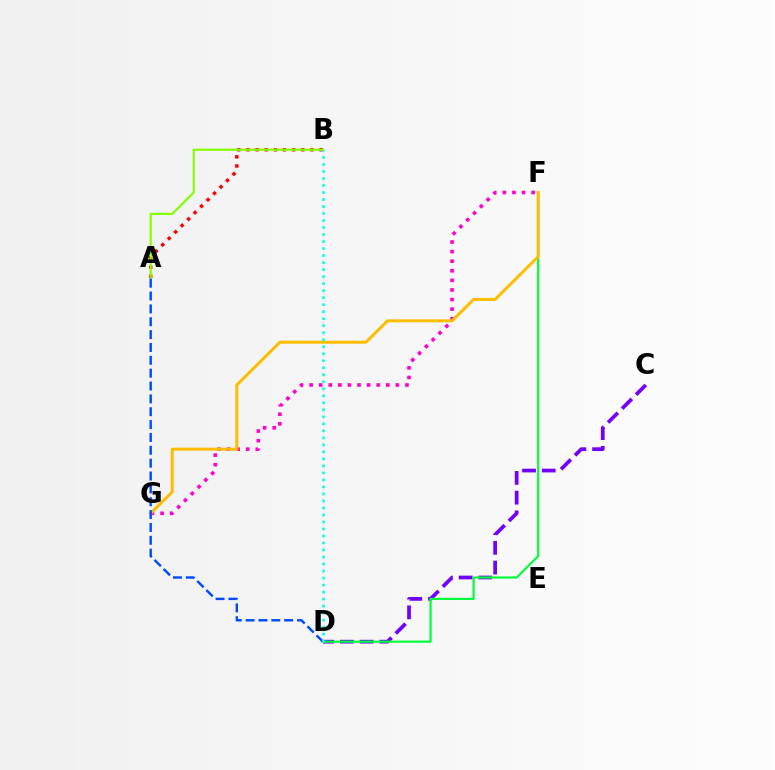{('F', 'G'): [{'color': '#ff00cf', 'line_style': 'dotted', 'thickness': 2.6}, {'color': '#ffbd00', 'line_style': 'solid', 'thickness': 2.15}], ('C', 'D'): [{'color': '#7200ff', 'line_style': 'dashed', 'thickness': 2.68}], ('D', 'F'): [{'color': '#00ff39', 'line_style': 'solid', 'thickness': 1.58}], ('A', 'B'): [{'color': '#ff0000', 'line_style': 'dotted', 'thickness': 2.48}, {'color': '#84ff00', 'line_style': 'solid', 'thickness': 1.56}], ('A', 'D'): [{'color': '#004bff', 'line_style': 'dashed', 'thickness': 1.75}], ('B', 'D'): [{'color': '#00fff6', 'line_style': 'dotted', 'thickness': 1.9}]}